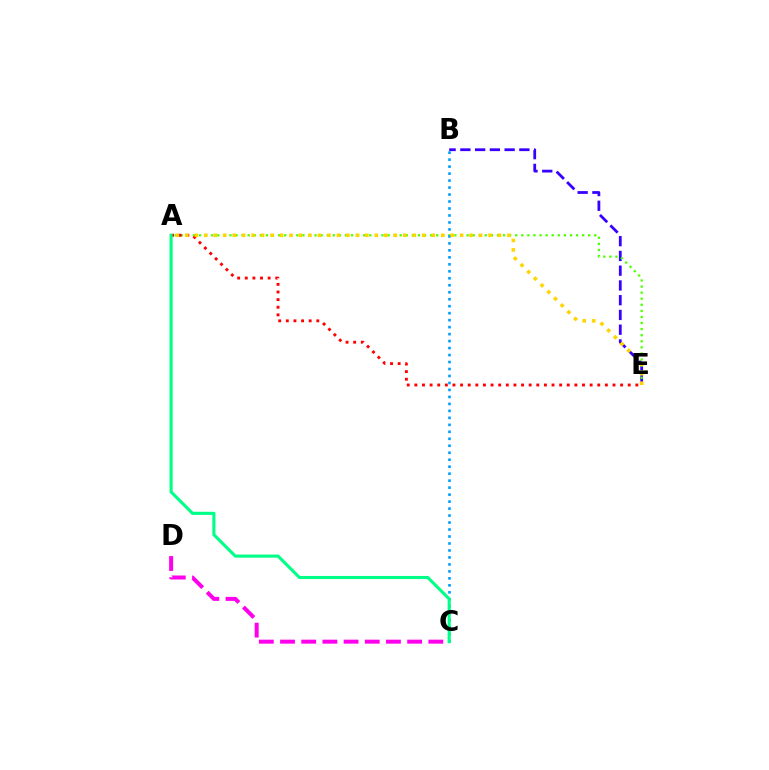{('B', 'E'): [{'color': '#3700ff', 'line_style': 'dashed', 'thickness': 2.0}], ('A', 'E'): [{'color': '#4fff00', 'line_style': 'dotted', 'thickness': 1.65}, {'color': '#ff0000', 'line_style': 'dotted', 'thickness': 2.07}, {'color': '#ffd500', 'line_style': 'dotted', 'thickness': 2.57}], ('C', 'D'): [{'color': '#ff00ed', 'line_style': 'dashed', 'thickness': 2.88}], ('B', 'C'): [{'color': '#009eff', 'line_style': 'dotted', 'thickness': 1.9}], ('A', 'C'): [{'color': '#00ff86', 'line_style': 'solid', 'thickness': 2.23}]}